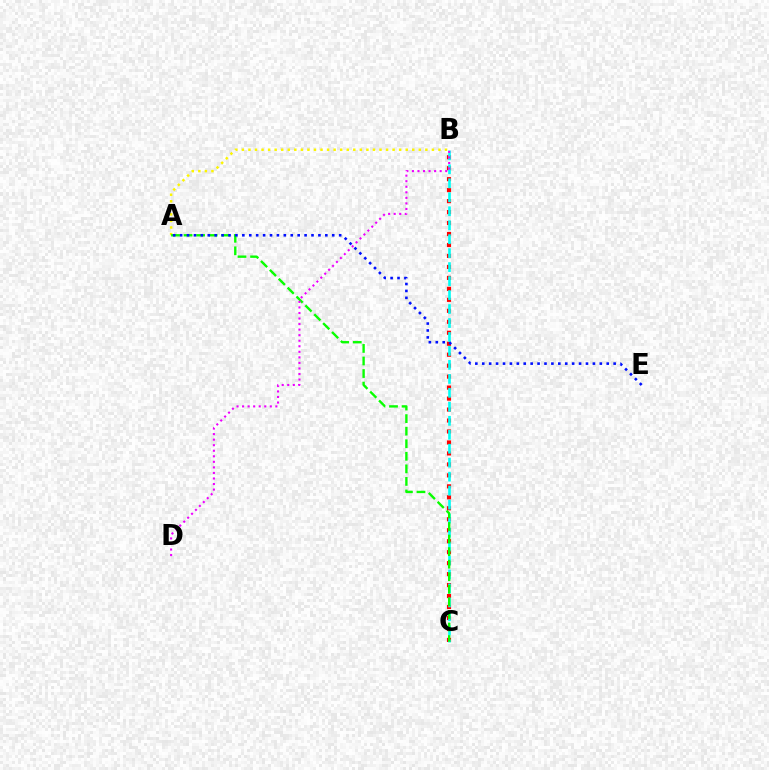{('B', 'C'): [{'color': '#ff0000', 'line_style': 'dotted', 'thickness': 2.98}, {'color': '#00fff6', 'line_style': 'dashed', 'thickness': 1.9}], ('A', 'B'): [{'color': '#fcf500', 'line_style': 'dotted', 'thickness': 1.78}], ('A', 'C'): [{'color': '#08ff00', 'line_style': 'dashed', 'thickness': 1.71}], ('A', 'E'): [{'color': '#0010ff', 'line_style': 'dotted', 'thickness': 1.88}], ('B', 'D'): [{'color': '#ee00ff', 'line_style': 'dotted', 'thickness': 1.51}]}